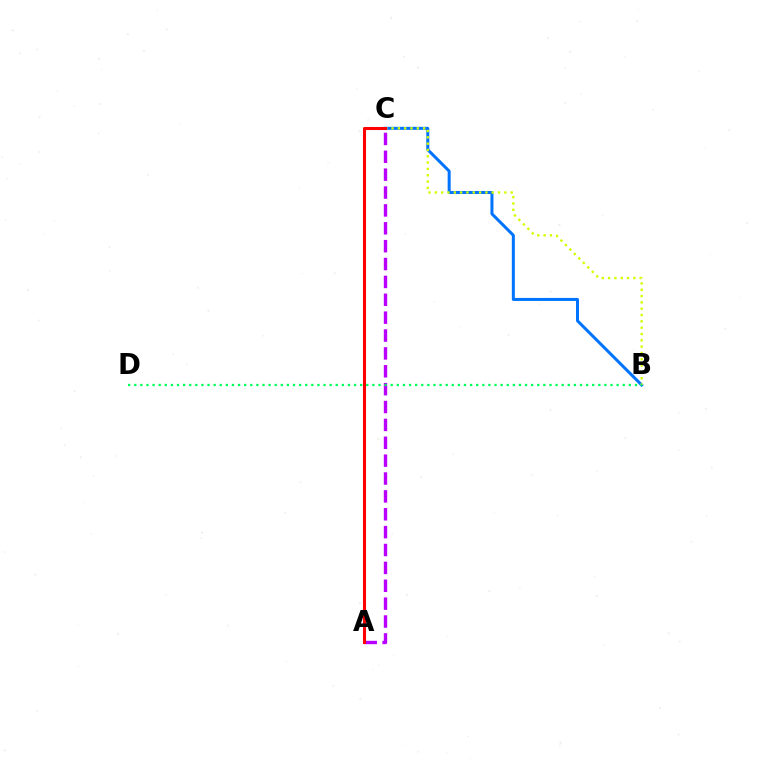{('B', 'C'): [{'color': '#0074ff', 'line_style': 'solid', 'thickness': 2.17}, {'color': '#d1ff00', 'line_style': 'dotted', 'thickness': 1.72}], ('A', 'C'): [{'color': '#b900ff', 'line_style': 'dashed', 'thickness': 2.43}, {'color': '#ff0000', 'line_style': 'solid', 'thickness': 2.21}], ('B', 'D'): [{'color': '#00ff5c', 'line_style': 'dotted', 'thickness': 1.66}]}